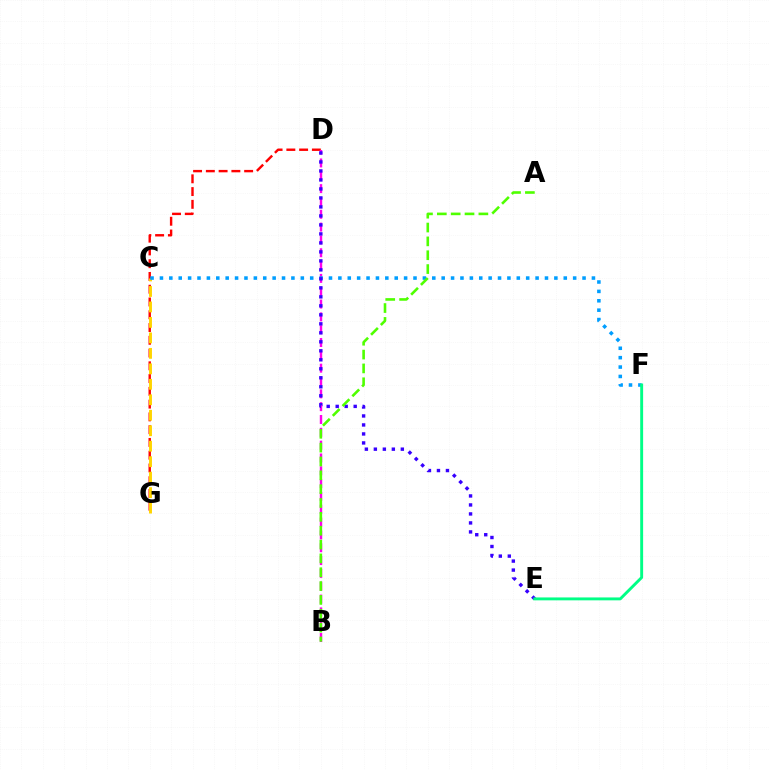{('D', 'G'): [{'color': '#ff0000', 'line_style': 'dashed', 'thickness': 1.73}], ('B', 'D'): [{'color': '#ff00ed', 'line_style': 'dashed', 'thickness': 1.74}], ('C', 'G'): [{'color': '#ffd500', 'line_style': 'dashed', 'thickness': 2.1}], ('C', 'F'): [{'color': '#009eff', 'line_style': 'dotted', 'thickness': 2.55}], ('D', 'E'): [{'color': '#3700ff', 'line_style': 'dotted', 'thickness': 2.44}], ('E', 'F'): [{'color': '#00ff86', 'line_style': 'solid', 'thickness': 2.09}], ('A', 'B'): [{'color': '#4fff00', 'line_style': 'dashed', 'thickness': 1.88}]}